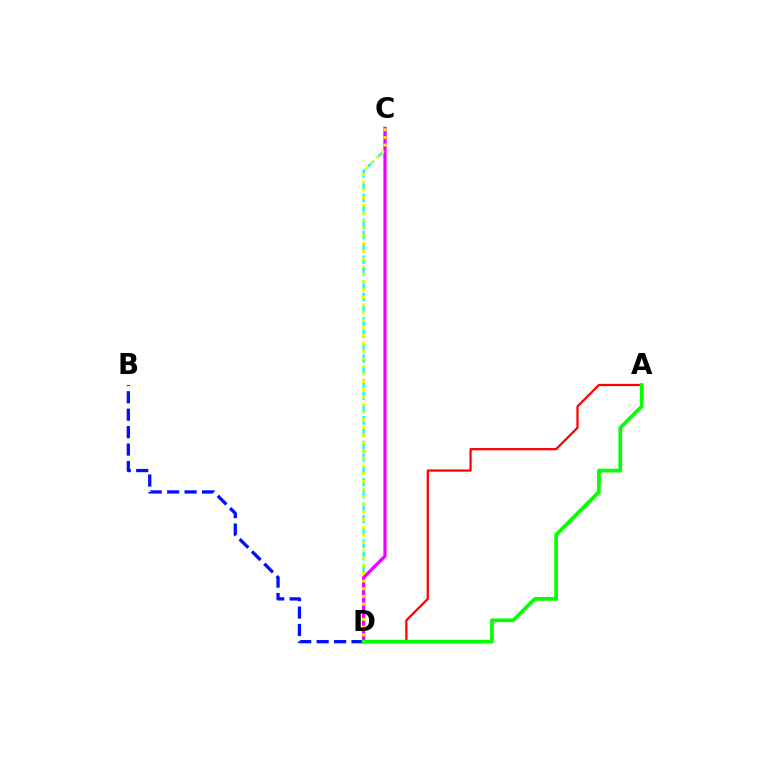{('A', 'D'): [{'color': '#ff0000', 'line_style': 'solid', 'thickness': 1.61}, {'color': '#08ff00', 'line_style': 'solid', 'thickness': 2.68}], ('C', 'D'): [{'color': '#00fff6', 'line_style': 'dashed', 'thickness': 1.68}, {'color': '#ee00ff', 'line_style': 'solid', 'thickness': 2.33}, {'color': '#fcf500', 'line_style': 'dotted', 'thickness': 2.08}], ('B', 'D'): [{'color': '#0010ff', 'line_style': 'dashed', 'thickness': 2.37}]}